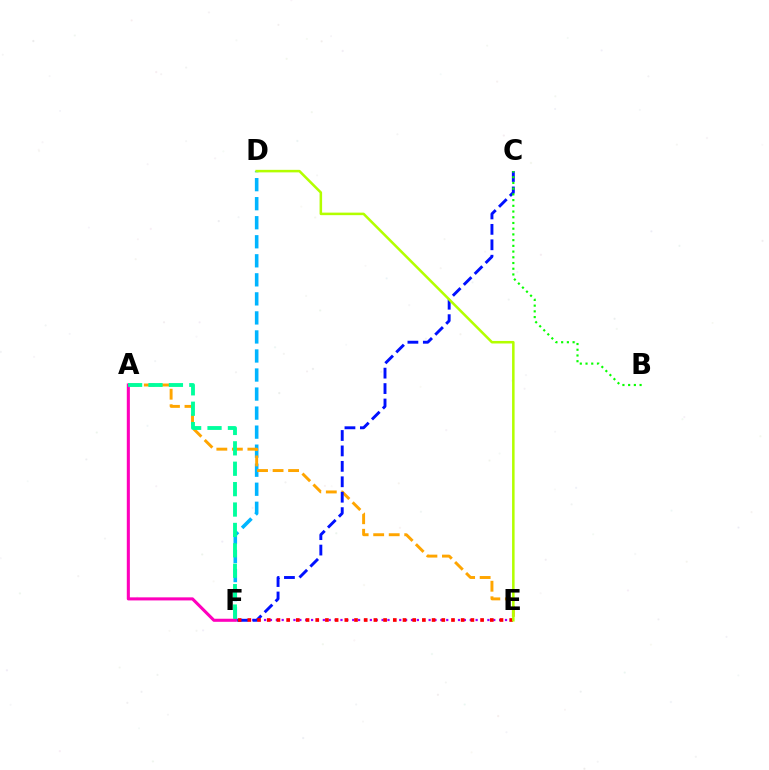{('D', 'F'): [{'color': '#00b5ff', 'line_style': 'dashed', 'thickness': 2.59}], ('E', 'F'): [{'color': '#9b00ff', 'line_style': 'dotted', 'thickness': 1.6}, {'color': '#ff0000', 'line_style': 'dotted', 'thickness': 2.63}], ('A', 'E'): [{'color': '#ffa500', 'line_style': 'dashed', 'thickness': 2.11}], ('C', 'F'): [{'color': '#0010ff', 'line_style': 'dashed', 'thickness': 2.1}], ('B', 'C'): [{'color': '#08ff00', 'line_style': 'dotted', 'thickness': 1.55}], ('A', 'F'): [{'color': '#ff00bd', 'line_style': 'solid', 'thickness': 2.21}, {'color': '#00ff9d', 'line_style': 'dashed', 'thickness': 2.77}], ('D', 'E'): [{'color': '#b3ff00', 'line_style': 'solid', 'thickness': 1.83}]}